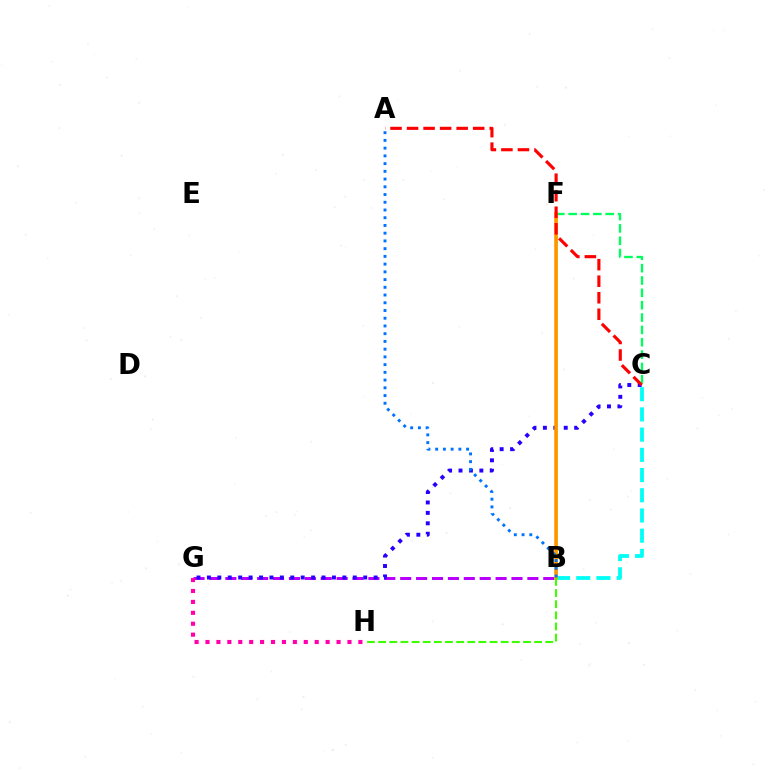{('B', 'G'): [{'color': '#b900ff', 'line_style': 'dashed', 'thickness': 2.16}], ('C', 'G'): [{'color': '#2500ff', 'line_style': 'dotted', 'thickness': 2.83}], ('B', 'C'): [{'color': '#00fff6', 'line_style': 'dashed', 'thickness': 2.75}], ('B', 'F'): [{'color': '#d1ff00', 'line_style': 'solid', 'thickness': 2.09}, {'color': '#ff9400', 'line_style': 'solid', 'thickness': 2.56}], ('C', 'F'): [{'color': '#00ff5c', 'line_style': 'dashed', 'thickness': 1.68}], ('G', 'H'): [{'color': '#ff00ac', 'line_style': 'dotted', 'thickness': 2.97}], ('A', 'C'): [{'color': '#ff0000', 'line_style': 'dashed', 'thickness': 2.25}], ('A', 'B'): [{'color': '#0074ff', 'line_style': 'dotted', 'thickness': 2.1}], ('B', 'H'): [{'color': '#3dff00', 'line_style': 'dashed', 'thickness': 1.51}]}